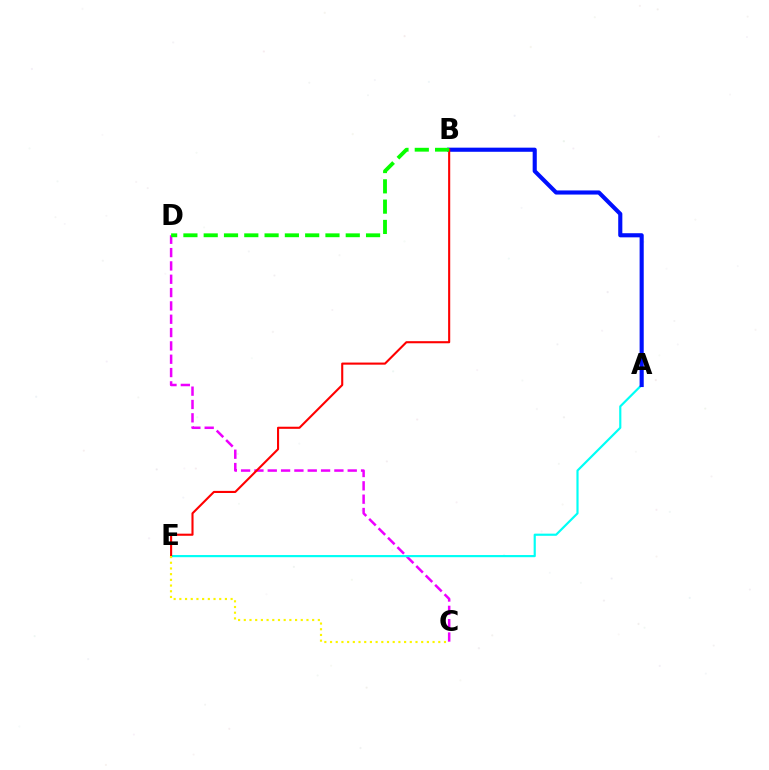{('C', 'D'): [{'color': '#ee00ff', 'line_style': 'dashed', 'thickness': 1.81}], ('A', 'E'): [{'color': '#00fff6', 'line_style': 'solid', 'thickness': 1.56}], ('A', 'B'): [{'color': '#0010ff', 'line_style': 'solid', 'thickness': 2.97}], ('B', 'E'): [{'color': '#ff0000', 'line_style': 'solid', 'thickness': 1.52}], ('B', 'D'): [{'color': '#08ff00', 'line_style': 'dashed', 'thickness': 2.76}], ('C', 'E'): [{'color': '#fcf500', 'line_style': 'dotted', 'thickness': 1.55}]}